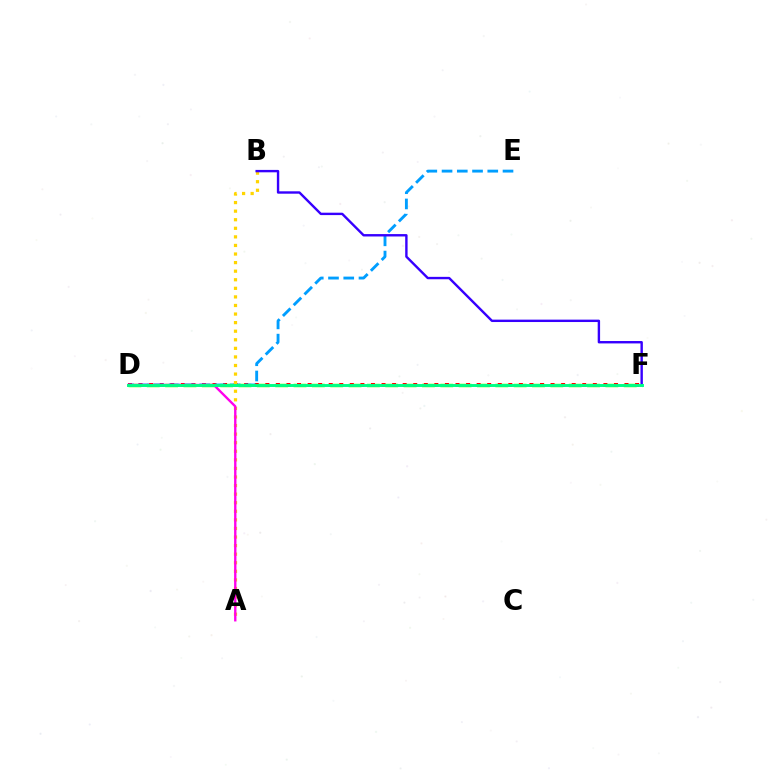{('D', 'F'): [{'color': '#4fff00', 'line_style': 'dashed', 'thickness': 2.49}, {'color': '#ff0000', 'line_style': 'dotted', 'thickness': 2.87}, {'color': '#00ff86', 'line_style': 'solid', 'thickness': 2.11}], ('D', 'E'): [{'color': '#009eff', 'line_style': 'dashed', 'thickness': 2.07}], ('A', 'B'): [{'color': '#ffd500', 'line_style': 'dotted', 'thickness': 2.33}], ('B', 'F'): [{'color': '#3700ff', 'line_style': 'solid', 'thickness': 1.73}], ('A', 'D'): [{'color': '#ff00ed', 'line_style': 'solid', 'thickness': 1.7}]}